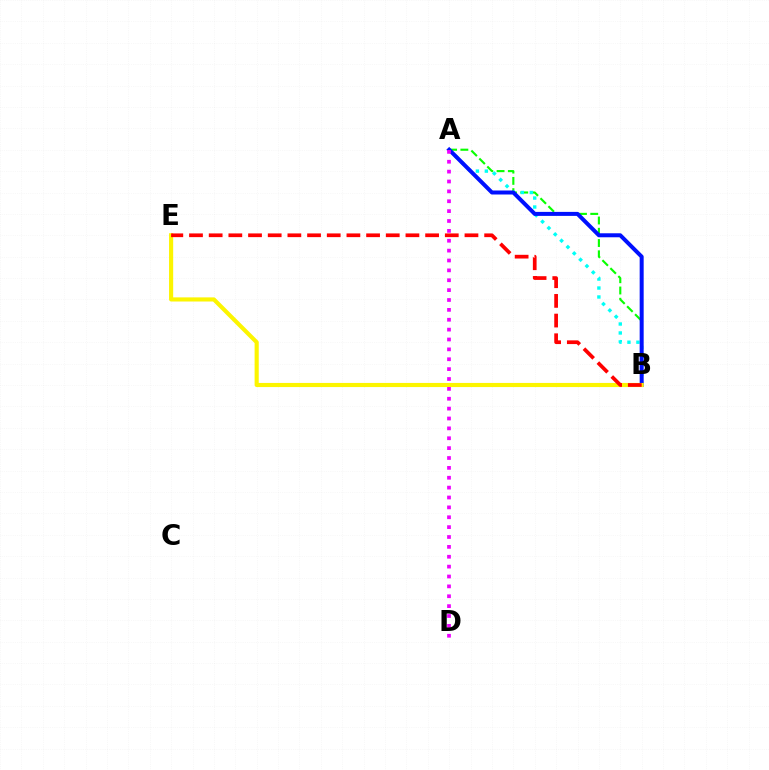{('A', 'B'): [{'color': '#08ff00', 'line_style': 'dashed', 'thickness': 1.53}, {'color': '#00fff6', 'line_style': 'dotted', 'thickness': 2.44}, {'color': '#0010ff', 'line_style': 'solid', 'thickness': 2.88}], ('B', 'E'): [{'color': '#fcf500', 'line_style': 'solid', 'thickness': 2.97}, {'color': '#ff0000', 'line_style': 'dashed', 'thickness': 2.67}], ('A', 'D'): [{'color': '#ee00ff', 'line_style': 'dotted', 'thickness': 2.68}]}